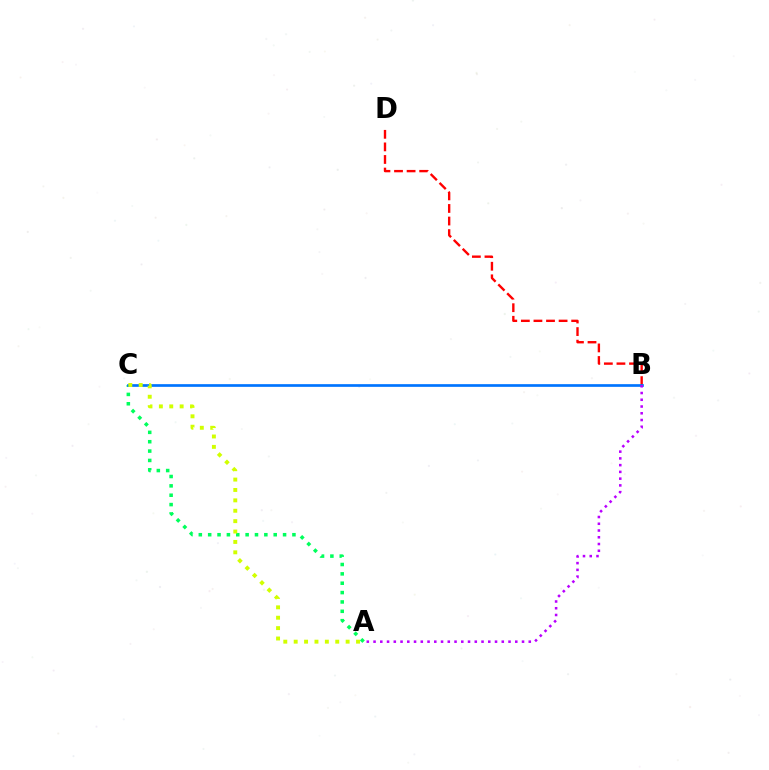{('A', 'C'): [{'color': '#00ff5c', 'line_style': 'dotted', 'thickness': 2.54}, {'color': '#d1ff00', 'line_style': 'dotted', 'thickness': 2.82}], ('B', 'D'): [{'color': '#ff0000', 'line_style': 'dashed', 'thickness': 1.71}], ('B', 'C'): [{'color': '#0074ff', 'line_style': 'solid', 'thickness': 1.94}], ('A', 'B'): [{'color': '#b900ff', 'line_style': 'dotted', 'thickness': 1.83}]}